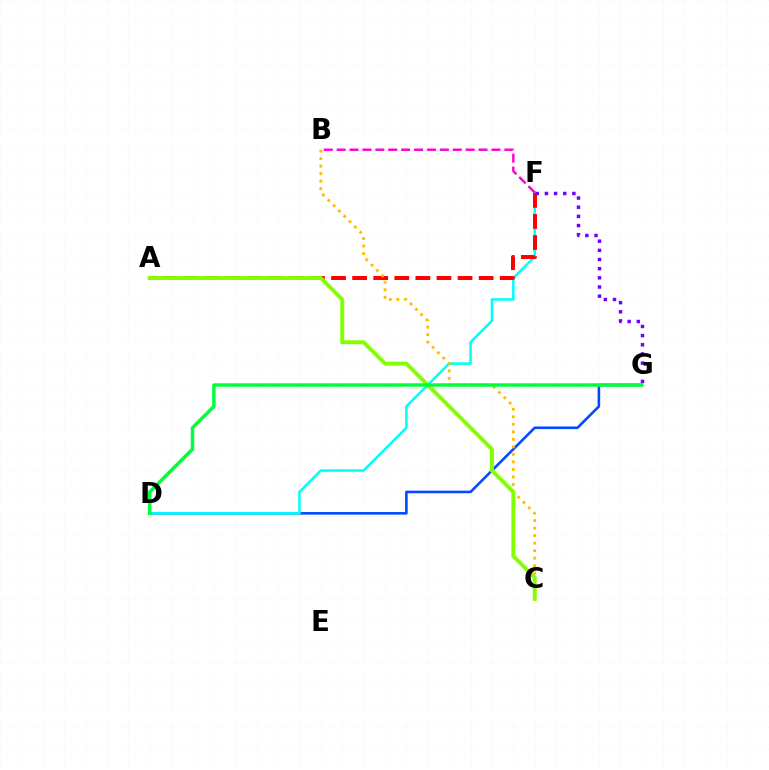{('D', 'G'): [{'color': '#004bff', 'line_style': 'solid', 'thickness': 1.86}, {'color': '#00ff39', 'line_style': 'solid', 'thickness': 2.5}], ('D', 'F'): [{'color': '#00fff6', 'line_style': 'solid', 'thickness': 1.82}], ('A', 'F'): [{'color': '#ff0000', 'line_style': 'dashed', 'thickness': 2.86}], ('F', 'G'): [{'color': '#7200ff', 'line_style': 'dotted', 'thickness': 2.49}], ('B', 'C'): [{'color': '#ffbd00', 'line_style': 'dotted', 'thickness': 2.04}], ('A', 'C'): [{'color': '#84ff00', 'line_style': 'solid', 'thickness': 2.83}], ('B', 'F'): [{'color': '#ff00cf', 'line_style': 'dashed', 'thickness': 1.75}]}